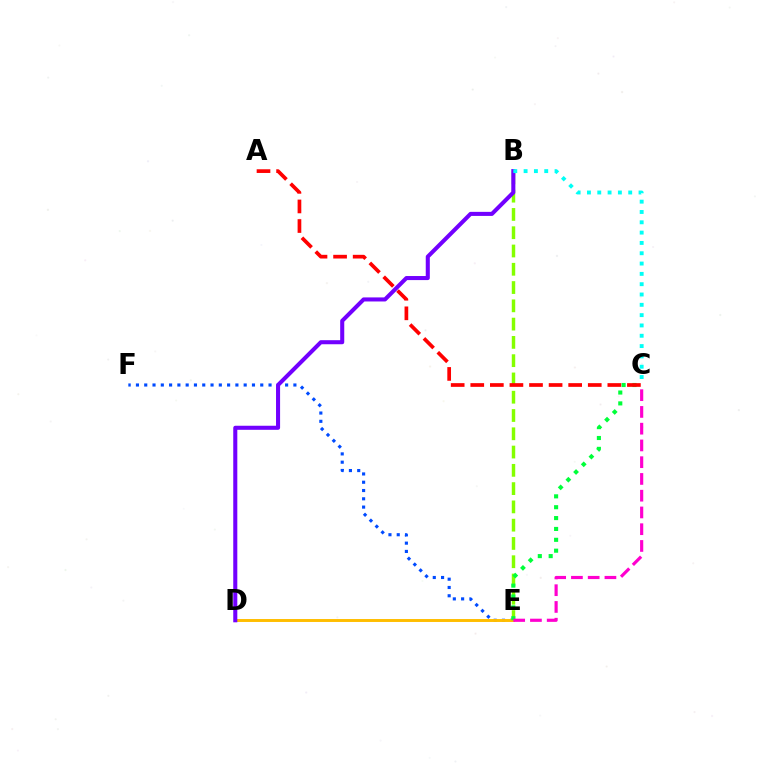{('E', 'F'): [{'color': '#004bff', 'line_style': 'dotted', 'thickness': 2.25}], ('B', 'E'): [{'color': '#84ff00', 'line_style': 'dashed', 'thickness': 2.48}], ('D', 'E'): [{'color': '#ffbd00', 'line_style': 'solid', 'thickness': 2.12}], ('B', 'D'): [{'color': '#7200ff', 'line_style': 'solid', 'thickness': 2.92}], ('B', 'C'): [{'color': '#00fff6', 'line_style': 'dotted', 'thickness': 2.8}], ('C', 'E'): [{'color': '#00ff39', 'line_style': 'dotted', 'thickness': 2.95}, {'color': '#ff00cf', 'line_style': 'dashed', 'thickness': 2.28}], ('A', 'C'): [{'color': '#ff0000', 'line_style': 'dashed', 'thickness': 2.66}]}